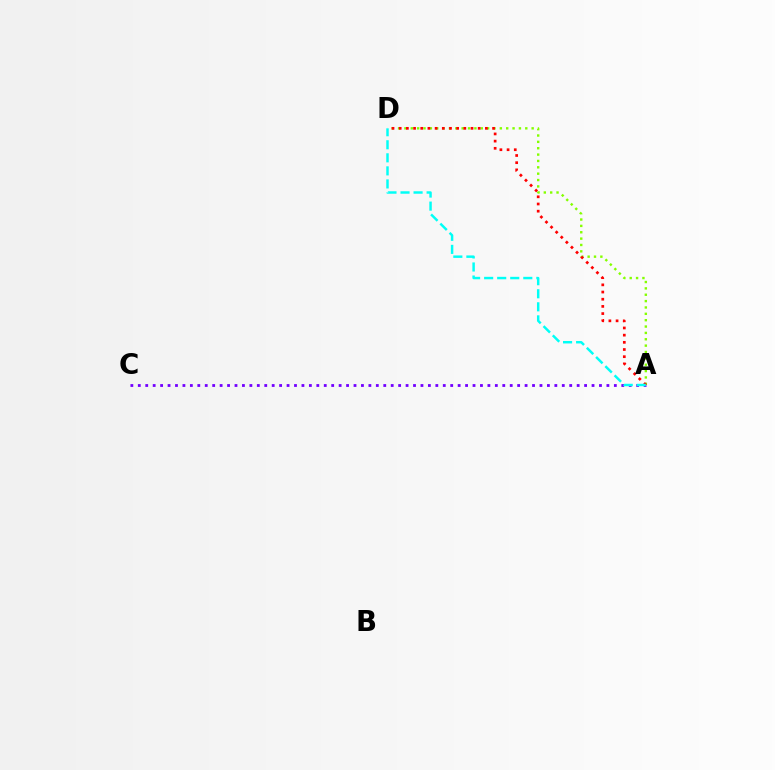{('A', 'C'): [{'color': '#7200ff', 'line_style': 'dotted', 'thickness': 2.02}], ('A', 'D'): [{'color': '#84ff00', 'line_style': 'dotted', 'thickness': 1.73}, {'color': '#ff0000', 'line_style': 'dotted', 'thickness': 1.95}, {'color': '#00fff6', 'line_style': 'dashed', 'thickness': 1.77}]}